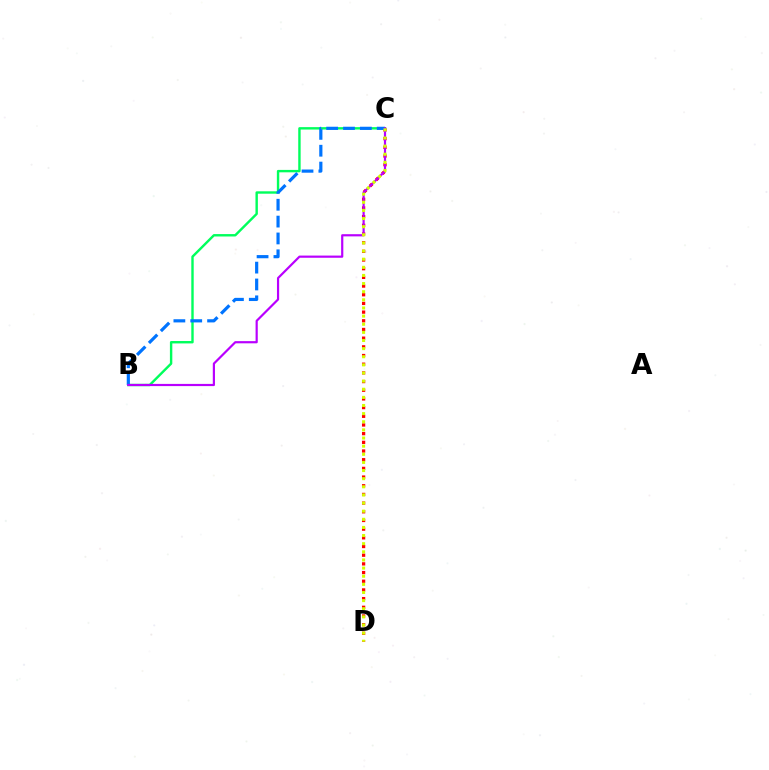{('B', 'C'): [{'color': '#00ff5c', 'line_style': 'solid', 'thickness': 1.73}, {'color': '#0074ff', 'line_style': 'dashed', 'thickness': 2.29}, {'color': '#b900ff', 'line_style': 'solid', 'thickness': 1.58}], ('C', 'D'): [{'color': '#ff0000', 'line_style': 'dotted', 'thickness': 2.36}, {'color': '#d1ff00', 'line_style': 'dotted', 'thickness': 2.21}]}